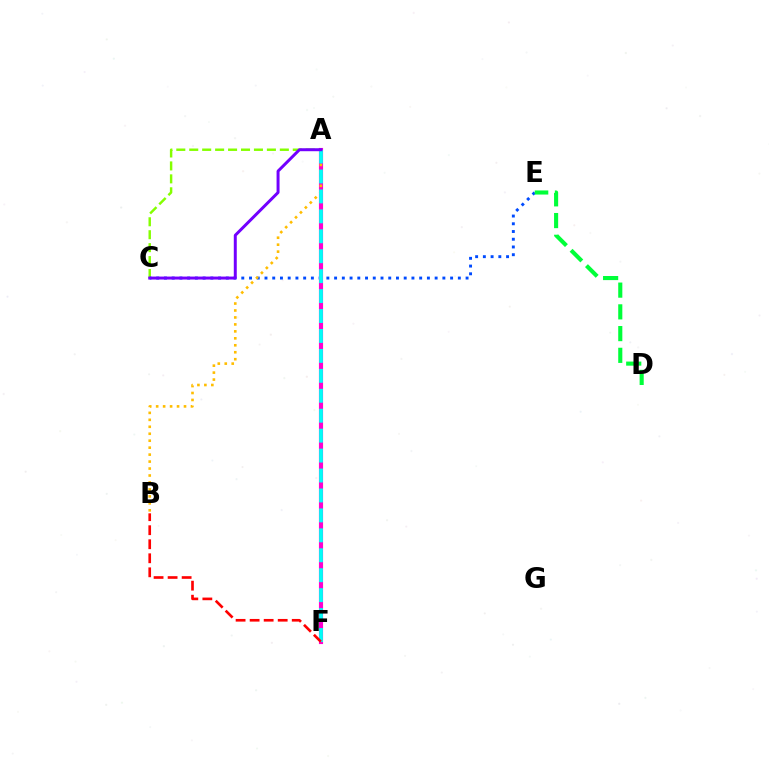{('A', 'C'): [{'color': '#84ff00', 'line_style': 'dashed', 'thickness': 1.76}, {'color': '#7200ff', 'line_style': 'solid', 'thickness': 2.14}], ('C', 'E'): [{'color': '#004bff', 'line_style': 'dotted', 'thickness': 2.1}], ('A', 'F'): [{'color': '#ff00cf', 'line_style': 'solid', 'thickness': 2.98}, {'color': '#00fff6', 'line_style': 'dashed', 'thickness': 2.71}], ('D', 'E'): [{'color': '#00ff39', 'line_style': 'dashed', 'thickness': 2.95}], ('A', 'B'): [{'color': '#ffbd00', 'line_style': 'dotted', 'thickness': 1.89}], ('B', 'F'): [{'color': '#ff0000', 'line_style': 'dashed', 'thickness': 1.91}]}